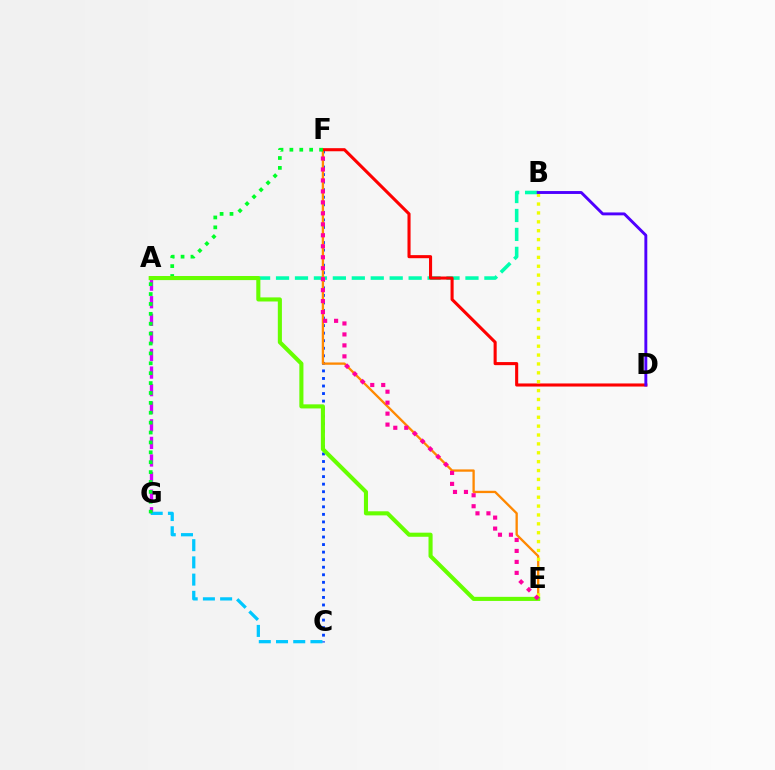{('C', 'F'): [{'color': '#003fff', 'line_style': 'dotted', 'thickness': 2.05}], ('A', 'B'): [{'color': '#00ffaf', 'line_style': 'dashed', 'thickness': 2.57}], ('E', 'F'): [{'color': '#ff8800', 'line_style': 'solid', 'thickness': 1.67}, {'color': '#ff00a0', 'line_style': 'dotted', 'thickness': 2.98}], ('A', 'G'): [{'color': '#d600ff', 'line_style': 'dashed', 'thickness': 2.39}], ('D', 'F'): [{'color': '#ff0000', 'line_style': 'solid', 'thickness': 2.22}], ('B', 'E'): [{'color': '#eeff00', 'line_style': 'dotted', 'thickness': 2.41}], ('B', 'D'): [{'color': '#4f00ff', 'line_style': 'solid', 'thickness': 2.09}], ('C', 'G'): [{'color': '#00c7ff', 'line_style': 'dashed', 'thickness': 2.34}], ('F', 'G'): [{'color': '#00ff27', 'line_style': 'dotted', 'thickness': 2.69}], ('A', 'E'): [{'color': '#66ff00', 'line_style': 'solid', 'thickness': 2.95}]}